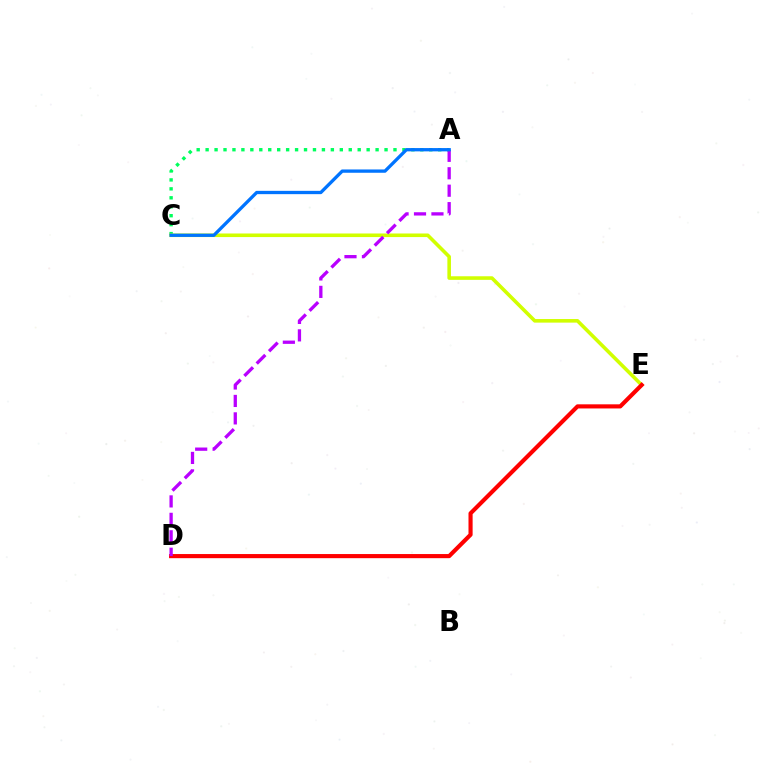{('A', 'C'): [{'color': '#00ff5c', 'line_style': 'dotted', 'thickness': 2.43}, {'color': '#0074ff', 'line_style': 'solid', 'thickness': 2.38}], ('C', 'E'): [{'color': '#d1ff00', 'line_style': 'solid', 'thickness': 2.58}], ('D', 'E'): [{'color': '#ff0000', 'line_style': 'solid', 'thickness': 2.97}], ('A', 'D'): [{'color': '#b900ff', 'line_style': 'dashed', 'thickness': 2.37}]}